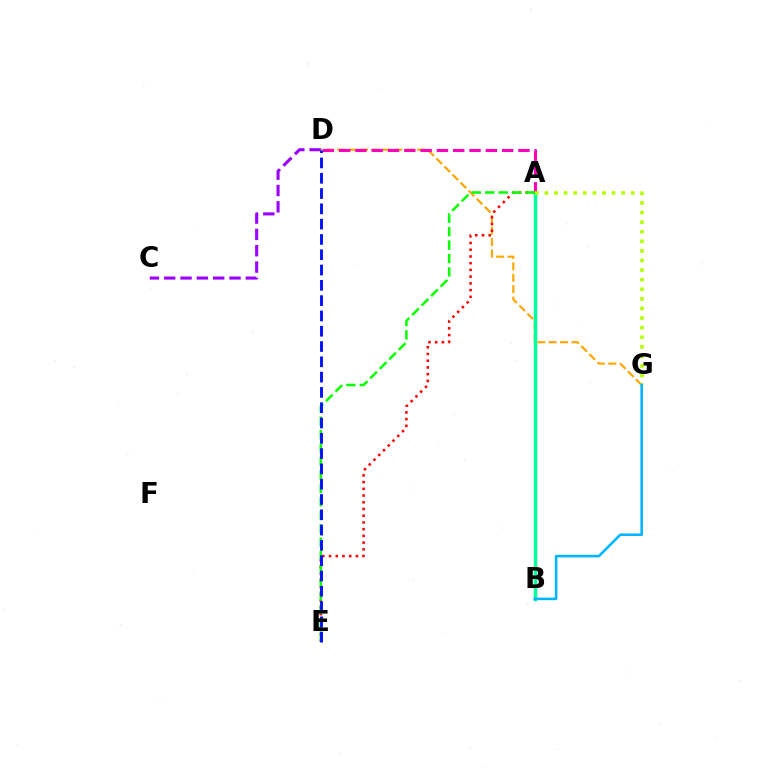{('D', 'G'): [{'color': '#ffa500', 'line_style': 'dashed', 'thickness': 1.55}], ('A', 'E'): [{'color': '#ff0000', 'line_style': 'dotted', 'thickness': 1.83}, {'color': '#08ff00', 'line_style': 'dashed', 'thickness': 1.83}], ('A', 'D'): [{'color': '#ff00bd', 'line_style': 'dashed', 'thickness': 2.21}], ('A', 'B'): [{'color': '#00ff9d', 'line_style': 'solid', 'thickness': 2.48}], ('A', 'G'): [{'color': '#b3ff00', 'line_style': 'dotted', 'thickness': 2.61}], ('B', 'G'): [{'color': '#00b5ff', 'line_style': 'solid', 'thickness': 1.86}], ('C', 'D'): [{'color': '#9b00ff', 'line_style': 'dashed', 'thickness': 2.22}], ('D', 'E'): [{'color': '#0010ff', 'line_style': 'dashed', 'thickness': 2.08}]}